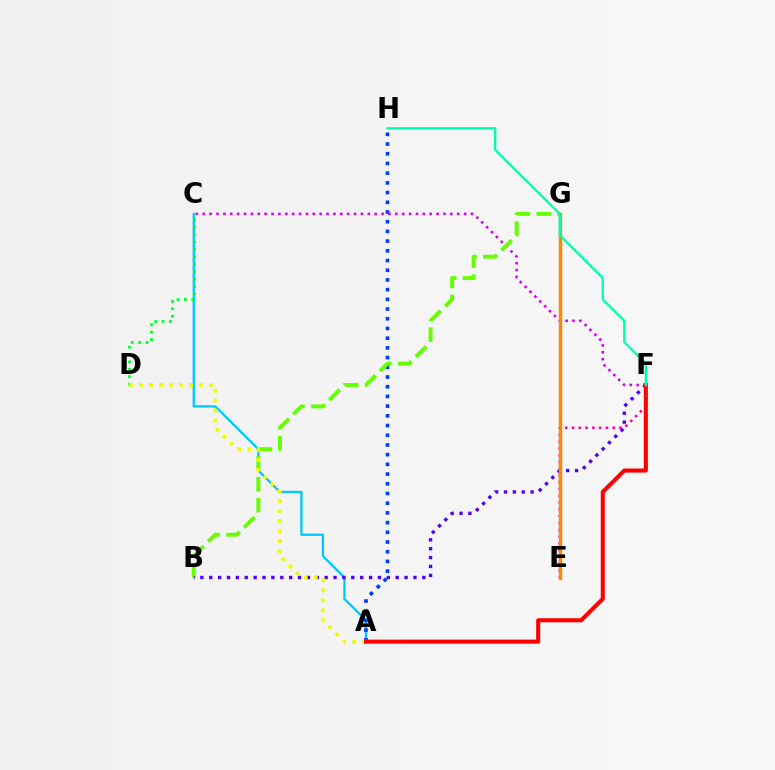{('E', 'F'): [{'color': '#ff00a0', 'line_style': 'dotted', 'thickness': 1.84}], ('A', 'C'): [{'color': '#00c7ff', 'line_style': 'solid', 'thickness': 1.66}], ('A', 'H'): [{'color': '#003fff', 'line_style': 'dotted', 'thickness': 2.64}], ('C', 'D'): [{'color': '#00ff27', 'line_style': 'dotted', 'thickness': 2.01}], ('C', 'F'): [{'color': '#d600ff', 'line_style': 'dotted', 'thickness': 1.87}], ('B', 'G'): [{'color': '#66ff00', 'line_style': 'dashed', 'thickness': 2.84}], ('B', 'F'): [{'color': '#4f00ff', 'line_style': 'dotted', 'thickness': 2.41}], ('A', 'D'): [{'color': '#eeff00', 'line_style': 'dotted', 'thickness': 2.71}], ('E', 'G'): [{'color': '#ff8800', 'line_style': 'solid', 'thickness': 2.46}], ('A', 'F'): [{'color': '#ff0000', 'line_style': 'solid', 'thickness': 2.93}], ('F', 'H'): [{'color': '#00ffaf', 'line_style': 'solid', 'thickness': 1.7}]}